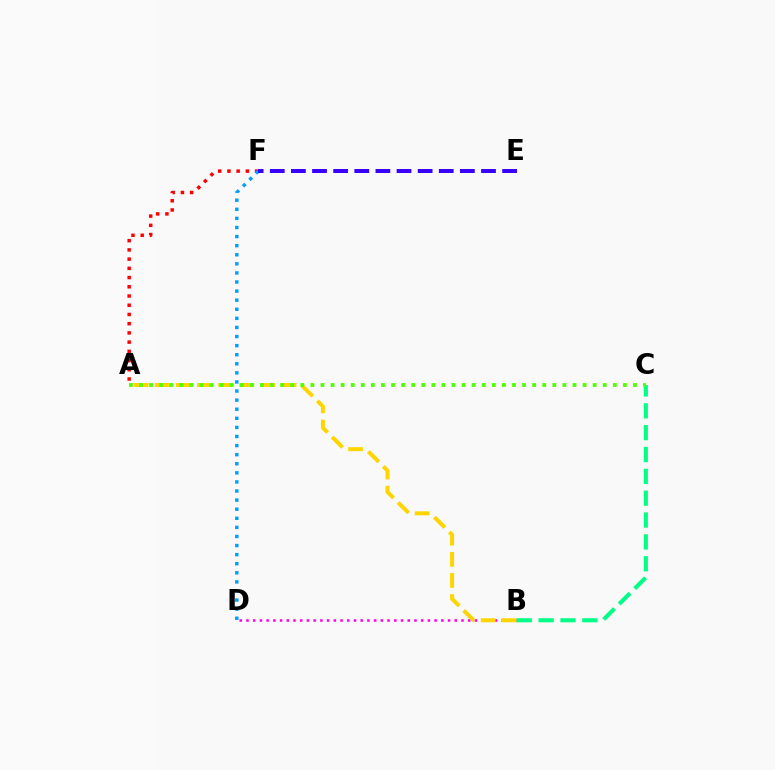{('B', 'D'): [{'color': '#ff00ed', 'line_style': 'dotted', 'thickness': 1.83}], ('A', 'B'): [{'color': '#ffd500', 'line_style': 'dashed', 'thickness': 2.87}], ('A', 'F'): [{'color': '#ff0000', 'line_style': 'dotted', 'thickness': 2.51}], ('B', 'C'): [{'color': '#00ff86', 'line_style': 'dashed', 'thickness': 2.97}], ('A', 'C'): [{'color': '#4fff00', 'line_style': 'dotted', 'thickness': 2.74}], ('D', 'F'): [{'color': '#009eff', 'line_style': 'dotted', 'thickness': 2.47}], ('E', 'F'): [{'color': '#3700ff', 'line_style': 'dashed', 'thickness': 2.87}]}